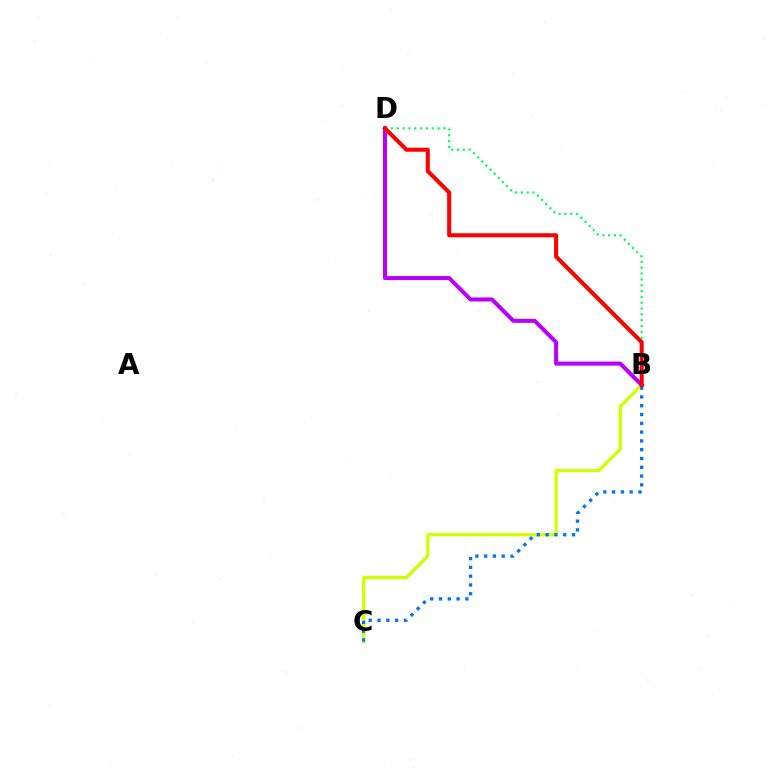{('B', 'C'): [{'color': '#d1ff00', 'line_style': 'solid', 'thickness': 2.39}, {'color': '#0074ff', 'line_style': 'dotted', 'thickness': 2.39}], ('B', 'D'): [{'color': '#00ff5c', 'line_style': 'dotted', 'thickness': 1.58}, {'color': '#b900ff', 'line_style': 'solid', 'thickness': 2.9}, {'color': '#ff0000', 'line_style': 'solid', 'thickness': 2.92}]}